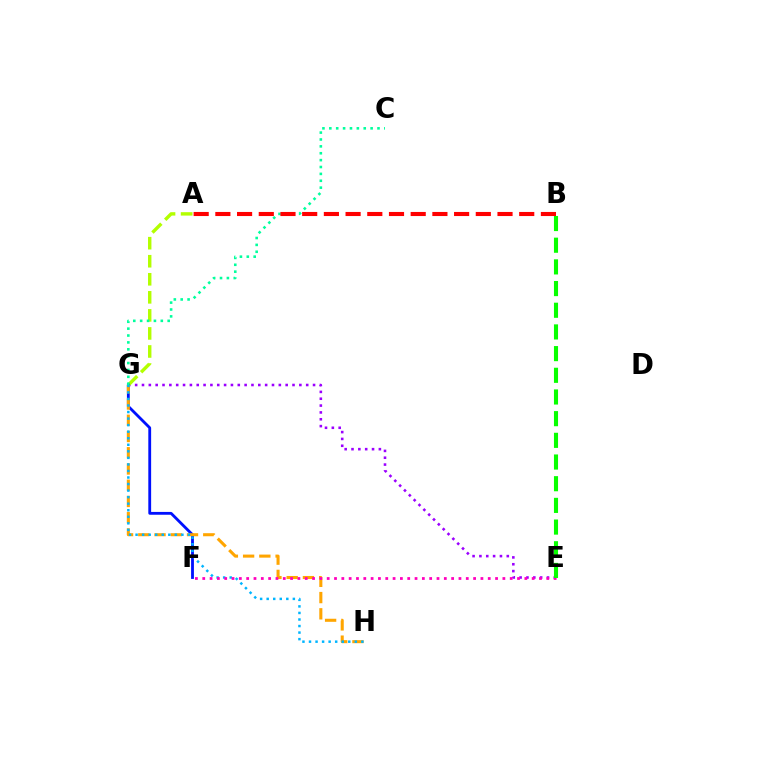{('E', 'G'): [{'color': '#9b00ff', 'line_style': 'dotted', 'thickness': 1.86}], ('A', 'G'): [{'color': '#b3ff00', 'line_style': 'dashed', 'thickness': 2.45}], ('F', 'G'): [{'color': '#0010ff', 'line_style': 'solid', 'thickness': 2.03}], ('G', 'H'): [{'color': '#ffa500', 'line_style': 'dashed', 'thickness': 2.21}, {'color': '#00b5ff', 'line_style': 'dotted', 'thickness': 1.78}], ('E', 'F'): [{'color': '#ff00bd', 'line_style': 'dotted', 'thickness': 1.99}], ('C', 'G'): [{'color': '#00ff9d', 'line_style': 'dotted', 'thickness': 1.87}], ('B', 'E'): [{'color': '#08ff00', 'line_style': 'dashed', 'thickness': 2.95}], ('A', 'B'): [{'color': '#ff0000', 'line_style': 'dashed', 'thickness': 2.95}]}